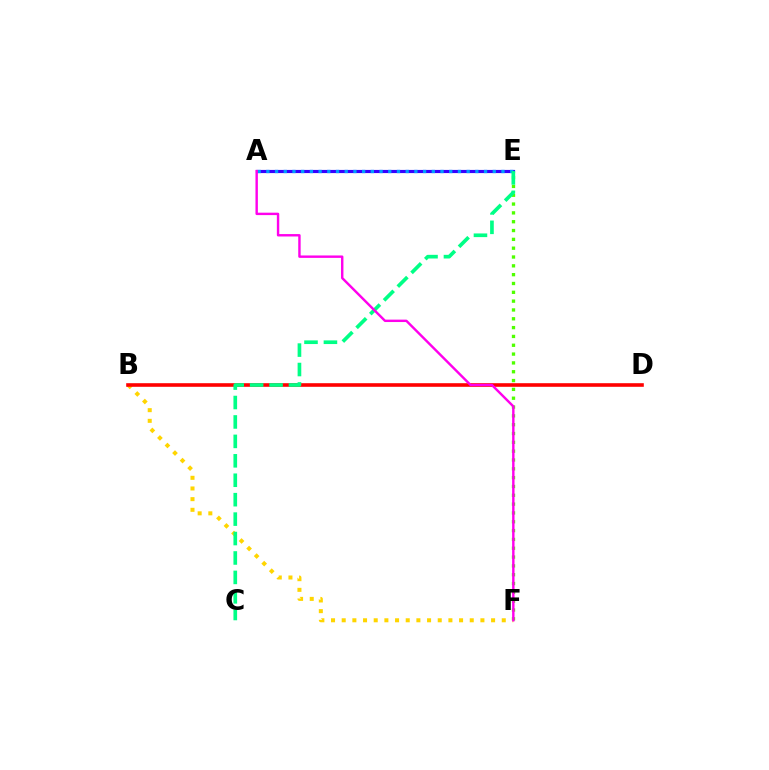{('E', 'F'): [{'color': '#4fff00', 'line_style': 'dotted', 'thickness': 2.4}], ('B', 'F'): [{'color': '#ffd500', 'line_style': 'dotted', 'thickness': 2.9}], ('A', 'E'): [{'color': '#3700ff', 'line_style': 'solid', 'thickness': 2.27}, {'color': '#009eff', 'line_style': 'dotted', 'thickness': 2.37}], ('B', 'D'): [{'color': '#ff0000', 'line_style': 'solid', 'thickness': 2.59}], ('C', 'E'): [{'color': '#00ff86', 'line_style': 'dashed', 'thickness': 2.64}], ('A', 'F'): [{'color': '#ff00ed', 'line_style': 'solid', 'thickness': 1.74}]}